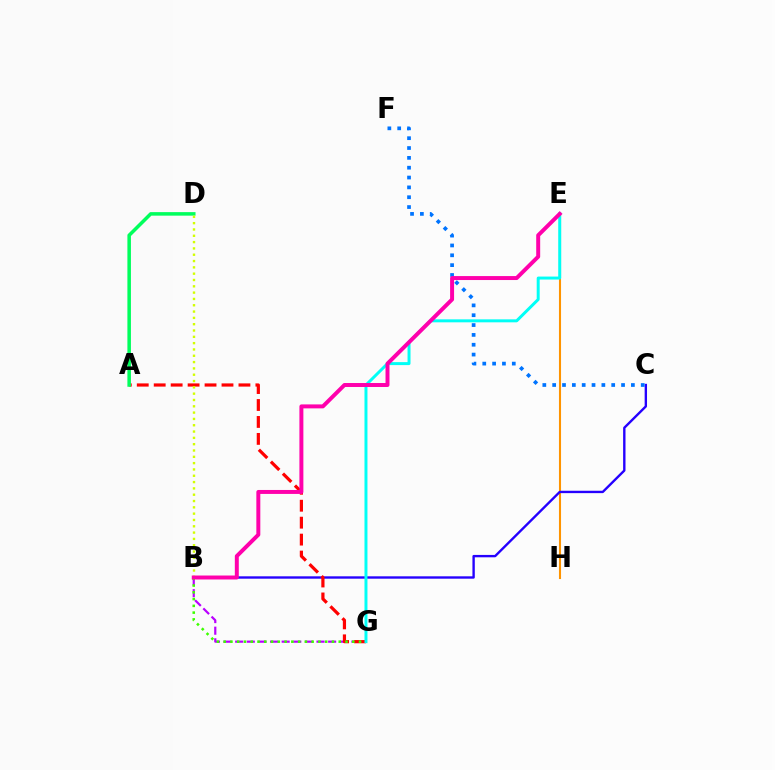{('E', 'H'): [{'color': '#ff9400', 'line_style': 'solid', 'thickness': 1.5}], ('B', 'C'): [{'color': '#2500ff', 'line_style': 'solid', 'thickness': 1.71}], ('B', 'G'): [{'color': '#b900ff', 'line_style': 'dashed', 'thickness': 1.58}, {'color': '#3dff00', 'line_style': 'dotted', 'thickness': 1.84}], ('C', 'F'): [{'color': '#0074ff', 'line_style': 'dotted', 'thickness': 2.67}], ('A', 'G'): [{'color': '#ff0000', 'line_style': 'dashed', 'thickness': 2.3}], ('E', 'G'): [{'color': '#00fff6', 'line_style': 'solid', 'thickness': 2.14}], ('A', 'D'): [{'color': '#00ff5c', 'line_style': 'solid', 'thickness': 2.54}], ('B', 'D'): [{'color': '#d1ff00', 'line_style': 'dotted', 'thickness': 1.72}], ('B', 'E'): [{'color': '#ff00ac', 'line_style': 'solid', 'thickness': 2.85}]}